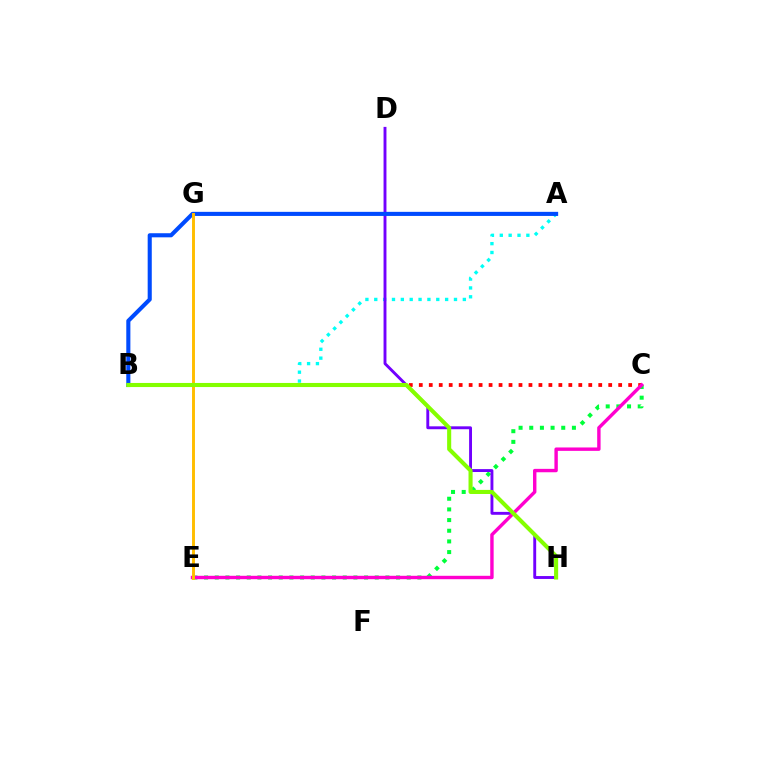{('A', 'B'): [{'color': '#00fff6', 'line_style': 'dotted', 'thickness': 2.41}, {'color': '#004bff', 'line_style': 'solid', 'thickness': 2.95}], ('C', 'E'): [{'color': '#00ff39', 'line_style': 'dotted', 'thickness': 2.9}, {'color': '#ff00cf', 'line_style': 'solid', 'thickness': 2.45}], ('D', 'H'): [{'color': '#7200ff', 'line_style': 'solid', 'thickness': 2.09}], ('B', 'C'): [{'color': '#ff0000', 'line_style': 'dotted', 'thickness': 2.71}], ('E', 'G'): [{'color': '#ffbd00', 'line_style': 'solid', 'thickness': 2.11}], ('B', 'H'): [{'color': '#84ff00', 'line_style': 'solid', 'thickness': 2.94}]}